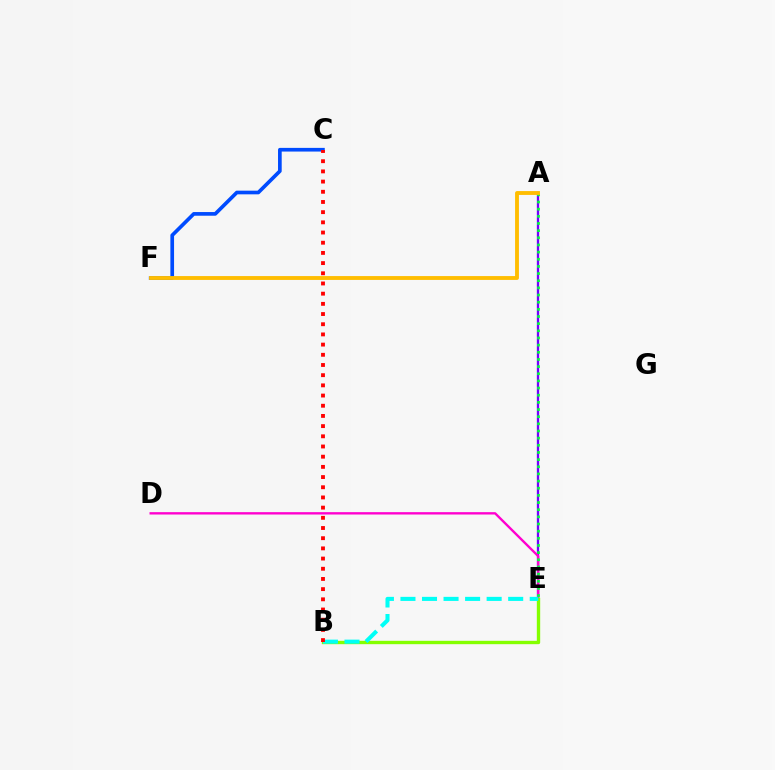{('A', 'E'): [{'color': '#7200ff', 'line_style': 'solid', 'thickness': 1.66}, {'color': '#00ff39', 'line_style': 'dotted', 'thickness': 1.94}], ('D', 'E'): [{'color': '#ff00cf', 'line_style': 'solid', 'thickness': 1.7}], ('B', 'E'): [{'color': '#84ff00', 'line_style': 'solid', 'thickness': 2.42}, {'color': '#00fff6', 'line_style': 'dashed', 'thickness': 2.93}], ('C', 'F'): [{'color': '#004bff', 'line_style': 'solid', 'thickness': 2.65}], ('A', 'F'): [{'color': '#ffbd00', 'line_style': 'solid', 'thickness': 2.78}], ('B', 'C'): [{'color': '#ff0000', 'line_style': 'dotted', 'thickness': 2.77}]}